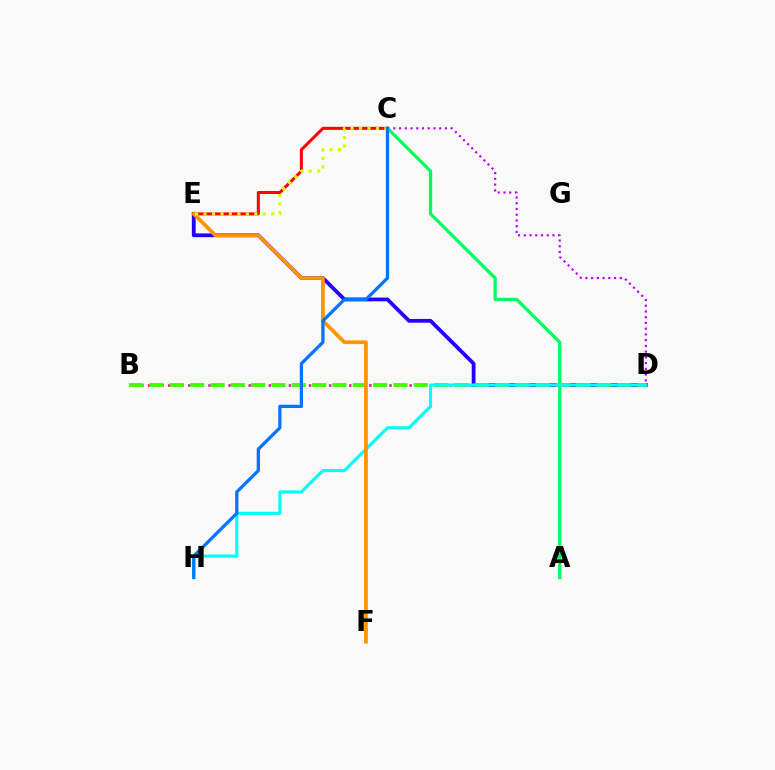{('B', 'D'): [{'color': '#ff00ac', 'line_style': 'dotted', 'thickness': 1.82}, {'color': '#3dff00', 'line_style': 'dashed', 'thickness': 2.76}], ('D', 'E'): [{'color': '#2500ff', 'line_style': 'solid', 'thickness': 2.72}], ('C', 'E'): [{'color': '#ff0000', 'line_style': 'solid', 'thickness': 2.17}, {'color': '#d1ff00', 'line_style': 'dotted', 'thickness': 2.3}], ('C', 'D'): [{'color': '#b900ff', 'line_style': 'dotted', 'thickness': 1.56}], ('A', 'C'): [{'color': '#00ff5c', 'line_style': 'solid', 'thickness': 2.36}], ('D', 'H'): [{'color': '#00fff6', 'line_style': 'solid', 'thickness': 2.24}], ('E', 'F'): [{'color': '#ff9400', 'line_style': 'solid', 'thickness': 2.67}], ('C', 'H'): [{'color': '#0074ff', 'line_style': 'solid', 'thickness': 2.33}]}